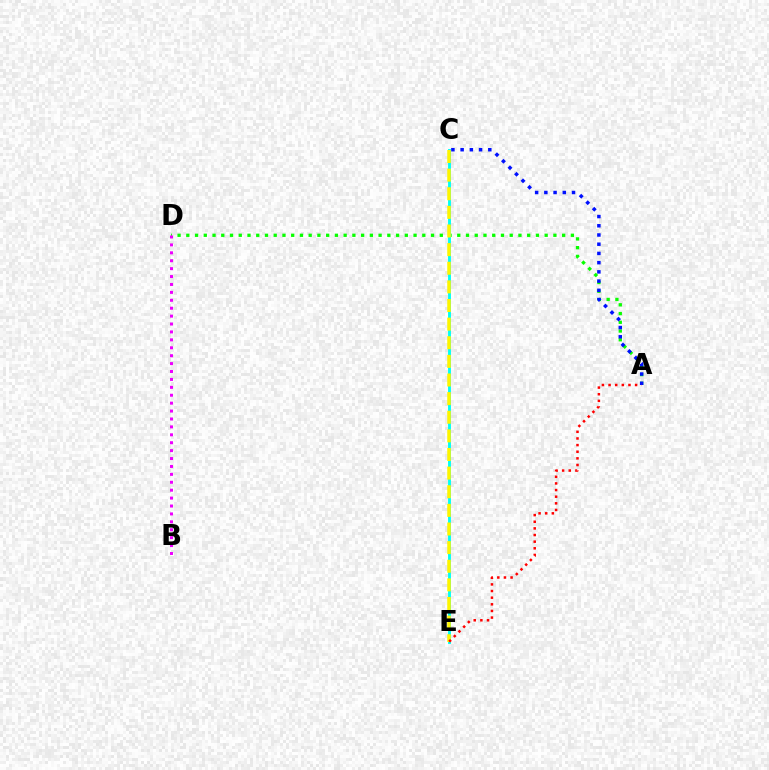{('A', 'D'): [{'color': '#08ff00', 'line_style': 'dotted', 'thickness': 2.37}], ('C', 'E'): [{'color': '#00fff6', 'line_style': 'solid', 'thickness': 2.08}, {'color': '#fcf500', 'line_style': 'dashed', 'thickness': 2.53}], ('A', 'C'): [{'color': '#0010ff', 'line_style': 'dotted', 'thickness': 2.51}], ('B', 'D'): [{'color': '#ee00ff', 'line_style': 'dotted', 'thickness': 2.15}], ('A', 'E'): [{'color': '#ff0000', 'line_style': 'dotted', 'thickness': 1.8}]}